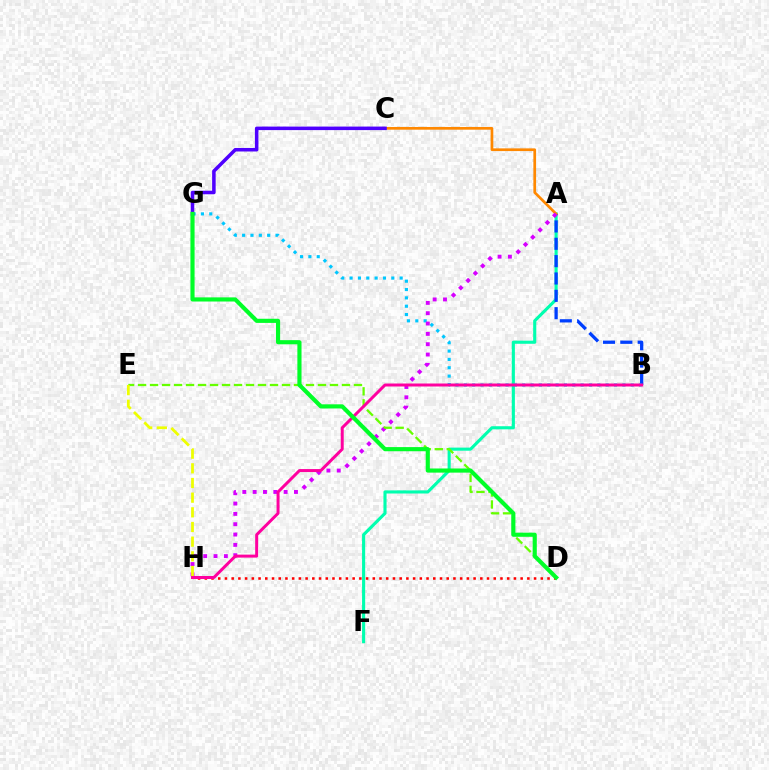{('A', 'F'): [{'color': '#00ffaf', 'line_style': 'solid', 'thickness': 2.24}], ('D', 'H'): [{'color': '#ff0000', 'line_style': 'dotted', 'thickness': 1.83}], ('A', 'B'): [{'color': '#003fff', 'line_style': 'dashed', 'thickness': 2.36}], ('B', 'G'): [{'color': '#00c7ff', 'line_style': 'dotted', 'thickness': 2.27}], ('A', 'C'): [{'color': '#ff8800', 'line_style': 'solid', 'thickness': 1.95}], ('A', 'H'): [{'color': '#d600ff', 'line_style': 'dotted', 'thickness': 2.81}], ('D', 'E'): [{'color': '#66ff00', 'line_style': 'dashed', 'thickness': 1.63}], ('C', 'G'): [{'color': '#4f00ff', 'line_style': 'solid', 'thickness': 2.54}], ('E', 'H'): [{'color': '#eeff00', 'line_style': 'dashed', 'thickness': 1.99}], ('B', 'H'): [{'color': '#ff00a0', 'line_style': 'solid', 'thickness': 2.15}], ('D', 'G'): [{'color': '#00ff27', 'line_style': 'solid', 'thickness': 2.98}]}